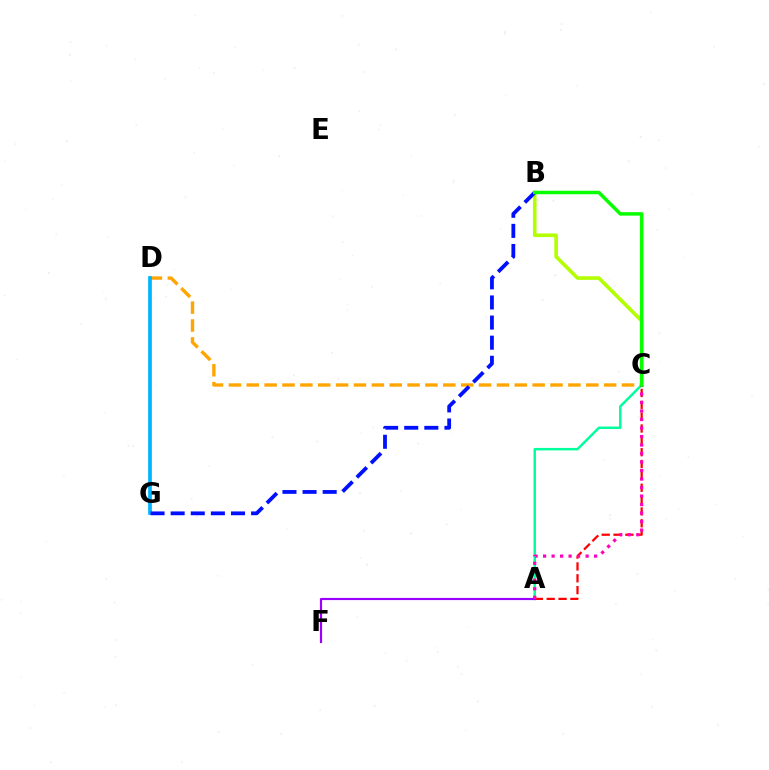{('A', 'C'): [{'color': '#00ff9d', 'line_style': 'solid', 'thickness': 1.78}, {'color': '#ff0000', 'line_style': 'dashed', 'thickness': 1.61}, {'color': '#ff00bd', 'line_style': 'dotted', 'thickness': 2.31}], ('C', 'D'): [{'color': '#ffa500', 'line_style': 'dashed', 'thickness': 2.43}], ('B', 'C'): [{'color': '#b3ff00', 'line_style': 'solid', 'thickness': 2.6}, {'color': '#08ff00', 'line_style': 'solid', 'thickness': 2.51}], ('A', 'F'): [{'color': '#9b00ff', 'line_style': 'solid', 'thickness': 1.57}], ('D', 'G'): [{'color': '#00b5ff', 'line_style': 'solid', 'thickness': 2.67}], ('B', 'G'): [{'color': '#0010ff', 'line_style': 'dashed', 'thickness': 2.73}]}